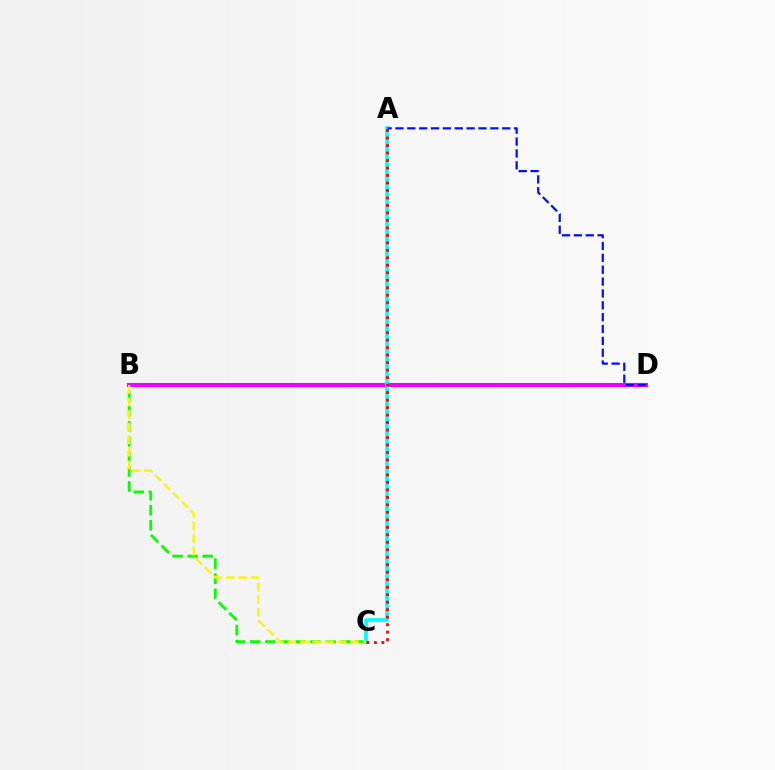{('B', 'C'): [{'color': '#08ff00', 'line_style': 'dashed', 'thickness': 2.05}, {'color': '#fcf500', 'line_style': 'dashed', 'thickness': 1.71}], ('B', 'D'): [{'color': '#ee00ff', 'line_style': 'solid', 'thickness': 2.93}], ('A', 'C'): [{'color': '#00fff6', 'line_style': 'solid', 'thickness': 2.65}, {'color': '#ff0000', 'line_style': 'dotted', 'thickness': 2.03}], ('A', 'D'): [{'color': '#0010ff', 'line_style': 'dashed', 'thickness': 1.61}]}